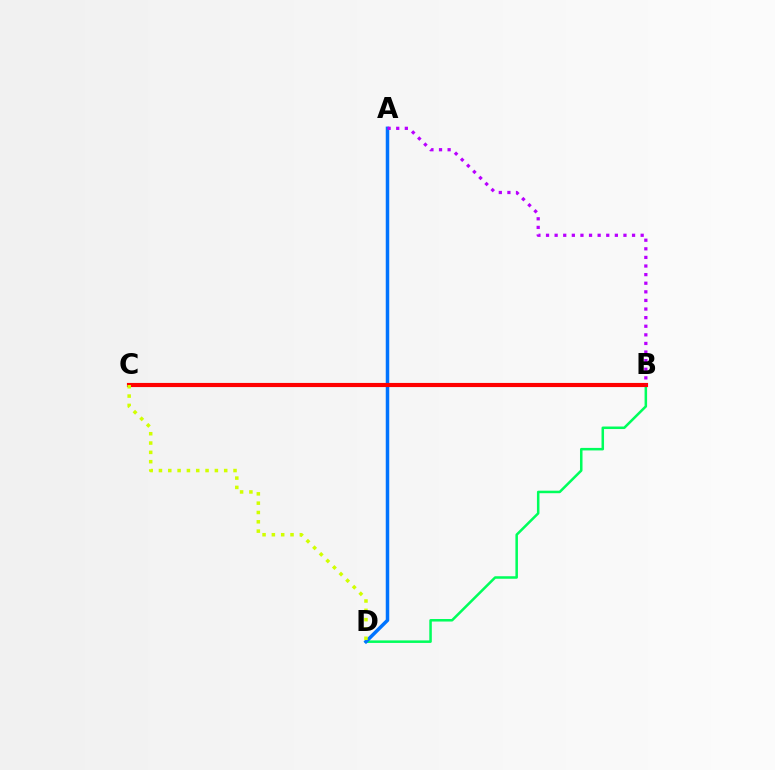{('B', 'D'): [{'color': '#00ff5c', 'line_style': 'solid', 'thickness': 1.82}], ('A', 'D'): [{'color': '#0074ff', 'line_style': 'solid', 'thickness': 2.52}], ('B', 'C'): [{'color': '#ff0000', 'line_style': 'solid', 'thickness': 2.98}], ('A', 'B'): [{'color': '#b900ff', 'line_style': 'dotted', 'thickness': 2.34}], ('C', 'D'): [{'color': '#d1ff00', 'line_style': 'dotted', 'thickness': 2.53}]}